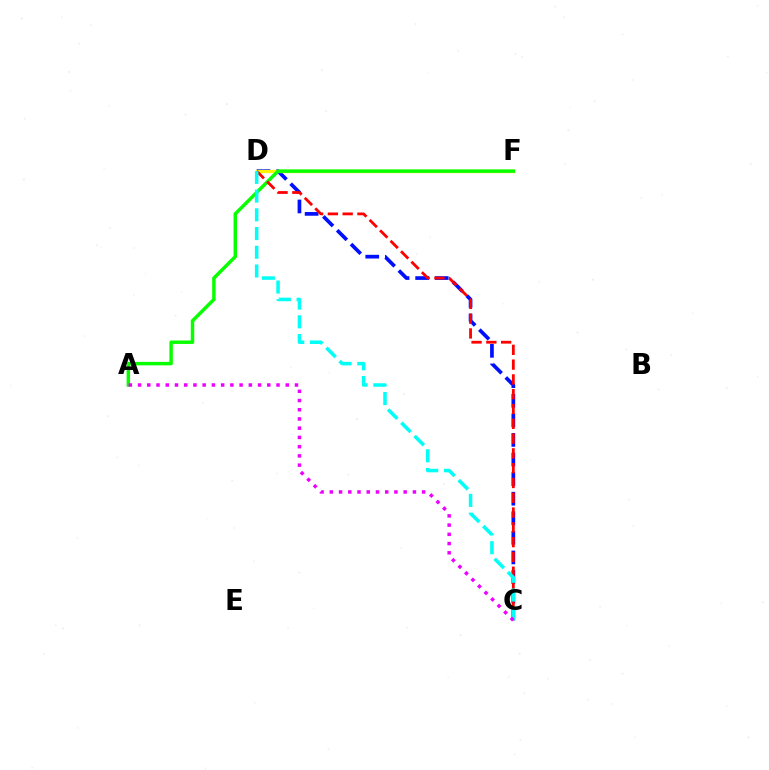{('C', 'D'): [{'color': '#0010ff', 'line_style': 'dashed', 'thickness': 2.66}, {'color': '#ff0000', 'line_style': 'dashed', 'thickness': 2.01}, {'color': '#00fff6', 'line_style': 'dashed', 'thickness': 2.54}], ('D', 'F'): [{'color': '#fcf500', 'line_style': 'solid', 'thickness': 2.38}], ('A', 'F'): [{'color': '#08ff00', 'line_style': 'solid', 'thickness': 2.49}], ('A', 'C'): [{'color': '#ee00ff', 'line_style': 'dotted', 'thickness': 2.51}]}